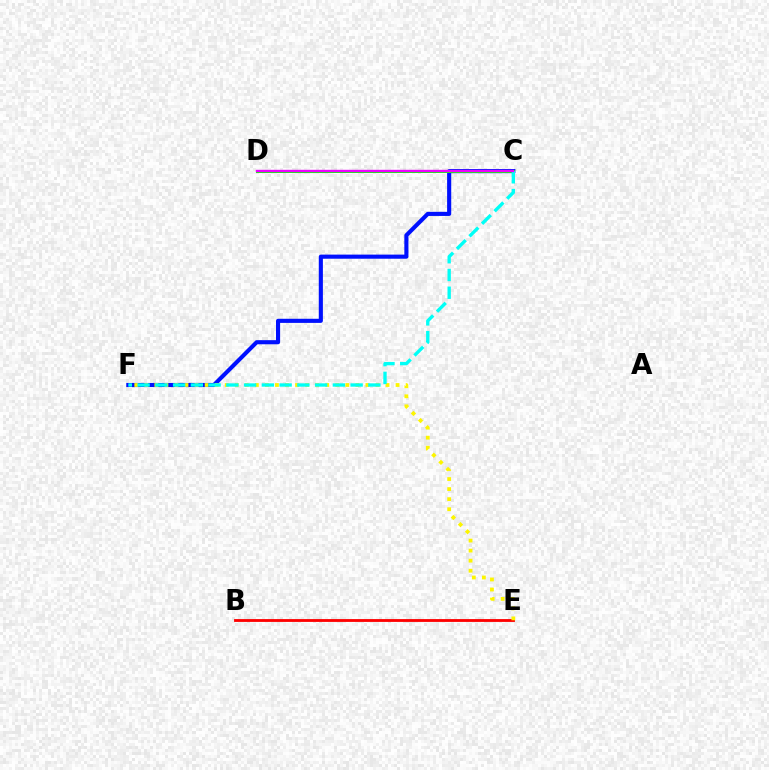{('C', 'F'): [{'color': '#0010ff', 'line_style': 'solid', 'thickness': 2.96}, {'color': '#00fff6', 'line_style': 'dashed', 'thickness': 2.41}], ('C', 'D'): [{'color': '#08ff00', 'line_style': 'solid', 'thickness': 2.16}, {'color': '#ee00ff', 'line_style': 'solid', 'thickness': 1.73}], ('B', 'E'): [{'color': '#ff0000', 'line_style': 'solid', 'thickness': 2.04}], ('E', 'F'): [{'color': '#fcf500', 'line_style': 'dotted', 'thickness': 2.73}]}